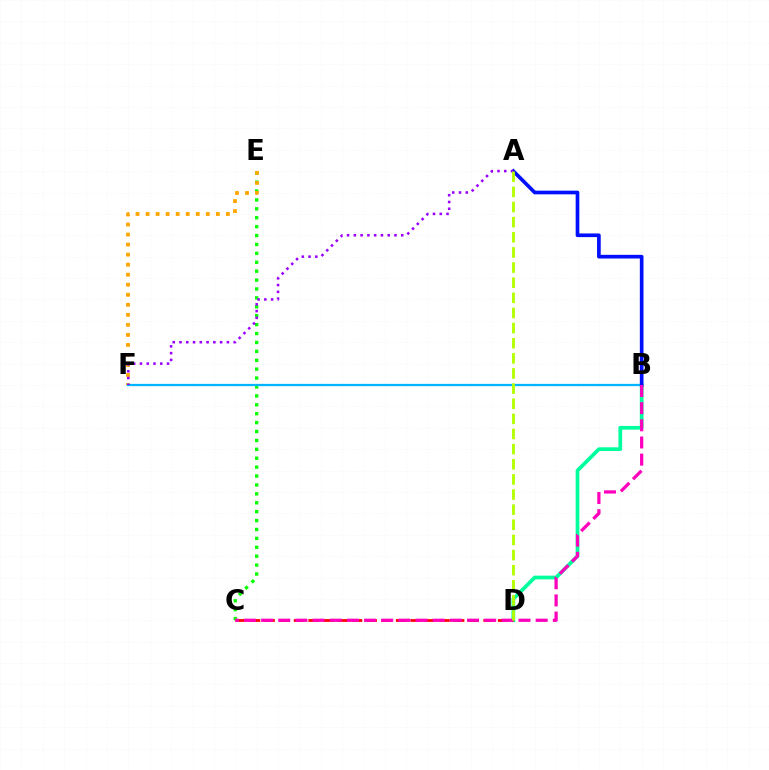{('C', 'E'): [{'color': '#08ff00', 'line_style': 'dotted', 'thickness': 2.42}], ('E', 'F'): [{'color': '#ffa500', 'line_style': 'dotted', 'thickness': 2.73}], ('B', 'F'): [{'color': '#00b5ff', 'line_style': 'solid', 'thickness': 1.63}], ('B', 'D'): [{'color': '#00ff9d', 'line_style': 'solid', 'thickness': 2.68}], ('C', 'D'): [{'color': '#ff0000', 'line_style': 'dashed', 'thickness': 1.98}], ('A', 'B'): [{'color': '#0010ff', 'line_style': 'solid', 'thickness': 2.64}], ('A', 'F'): [{'color': '#9b00ff', 'line_style': 'dotted', 'thickness': 1.84}], ('B', 'C'): [{'color': '#ff00bd', 'line_style': 'dashed', 'thickness': 2.33}], ('A', 'D'): [{'color': '#b3ff00', 'line_style': 'dashed', 'thickness': 2.06}]}